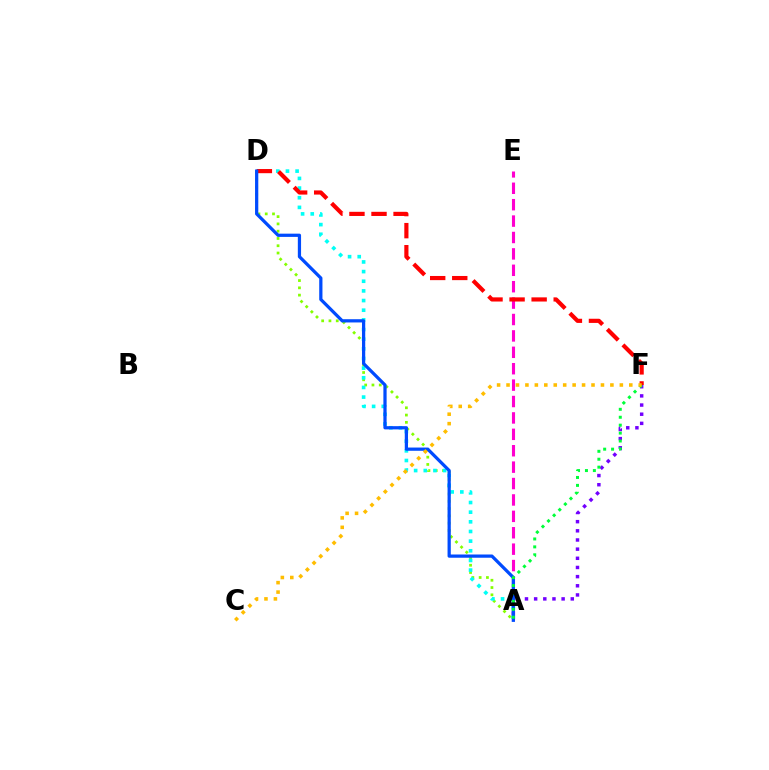{('A', 'F'): [{'color': '#7200ff', 'line_style': 'dotted', 'thickness': 2.49}, {'color': '#00ff39', 'line_style': 'dotted', 'thickness': 2.15}], ('A', 'D'): [{'color': '#84ff00', 'line_style': 'dotted', 'thickness': 1.98}, {'color': '#00fff6', 'line_style': 'dotted', 'thickness': 2.62}, {'color': '#004bff', 'line_style': 'solid', 'thickness': 2.33}], ('A', 'E'): [{'color': '#ff00cf', 'line_style': 'dashed', 'thickness': 2.23}], ('D', 'F'): [{'color': '#ff0000', 'line_style': 'dashed', 'thickness': 3.0}], ('C', 'F'): [{'color': '#ffbd00', 'line_style': 'dotted', 'thickness': 2.57}]}